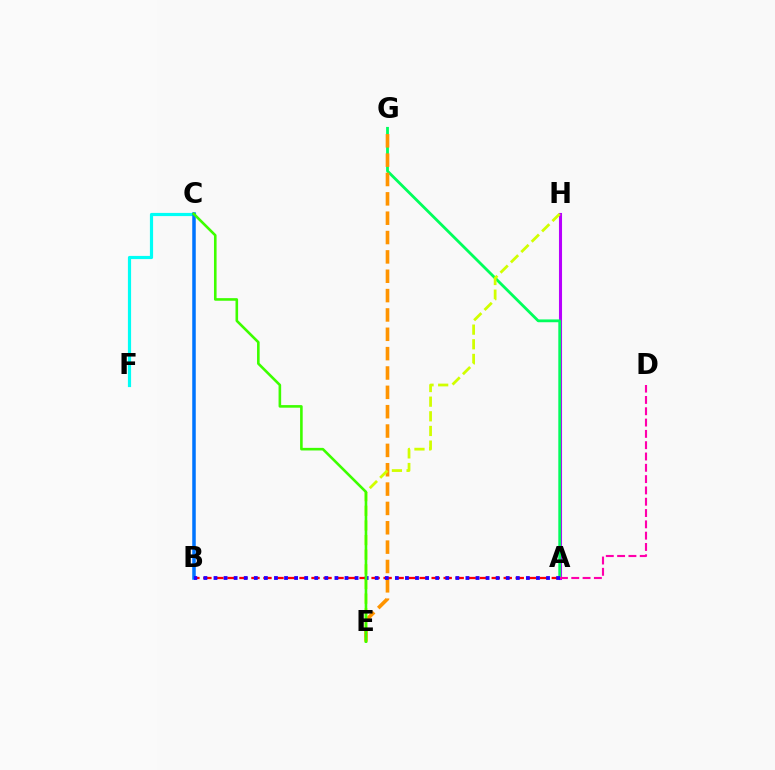{('C', 'F'): [{'color': '#00fff6', 'line_style': 'solid', 'thickness': 2.29}], ('A', 'H'): [{'color': '#b900ff', 'line_style': 'solid', 'thickness': 2.21}], ('A', 'G'): [{'color': '#00ff5c', 'line_style': 'solid', 'thickness': 2.02}], ('E', 'G'): [{'color': '#ff9400', 'line_style': 'dashed', 'thickness': 2.63}], ('B', 'C'): [{'color': '#0074ff', 'line_style': 'solid', 'thickness': 2.53}], ('A', 'B'): [{'color': '#ff0000', 'line_style': 'dashed', 'thickness': 1.63}, {'color': '#2500ff', 'line_style': 'dotted', 'thickness': 2.74}], ('E', 'H'): [{'color': '#d1ff00', 'line_style': 'dashed', 'thickness': 1.99}], ('A', 'D'): [{'color': '#ff00ac', 'line_style': 'dashed', 'thickness': 1.54}], ('C', 'E'): [{'color': '#3dff00', 'line_style': 'solid', 'thickness': 1.87}]}